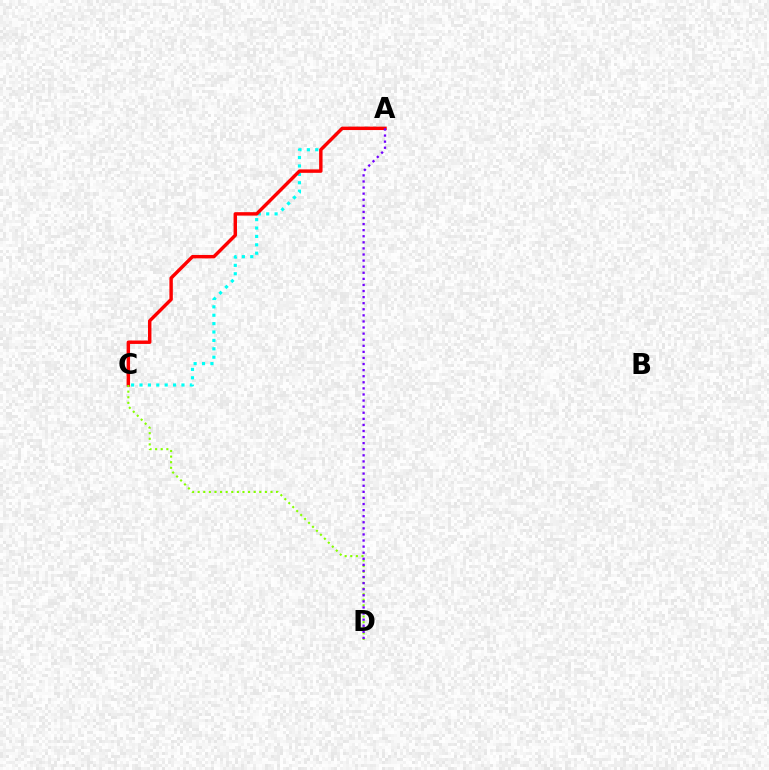{('A', 'C'): [{'color': '#00fff6', 'line_style': 'dotted', 'thickness': 2.28}, {'color': '#ff0000', 'line_style': 'solid', 'thickness': 2.47}], ('C', 'D'): [{'color': '#84ff00', 'line_style': 'dotted', 'thickness': 1.52}], ('A', 'D'): [{'color': '#7200ff', 'line_style': 'dotted', 'thickness': 1.65}]}